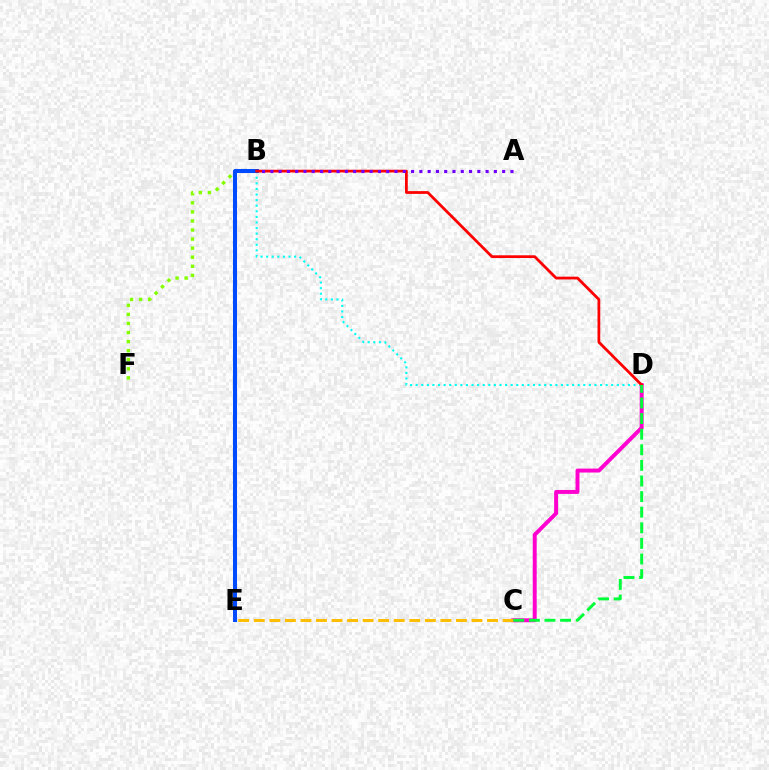{('B', 'F'): [{'color': '#84ff00', 'line_style': 'dotted', 'thickness': 2.46}], ('C', 'D'): [{'color': '#ff00cf', 'line_style': 'solid', 'thickness': 2.84}, {'color': '#00ff39', 'line_style': 'dashed', 'thickness': 2.12}], ('B', 'D'): [{'color': '#00fff6', 'line_style': 'dotted', 'thickness': 1.52}, {'color': '#ff0000', 'line_style': 'solid', 'thickness': 1.99}], ('C', 'E'): [{'color': '#ffbd00', 'line_style': 'dashed', 'thickness': 2.11}], ('B', 'E'): [{'color': '#004bff', 'line_style': 'solid', 'thickness': 2.9}], ('A', 'B'): [{'color': '#7200ff', 'line_style': 'dotted', 'thickness': 2.25}]}